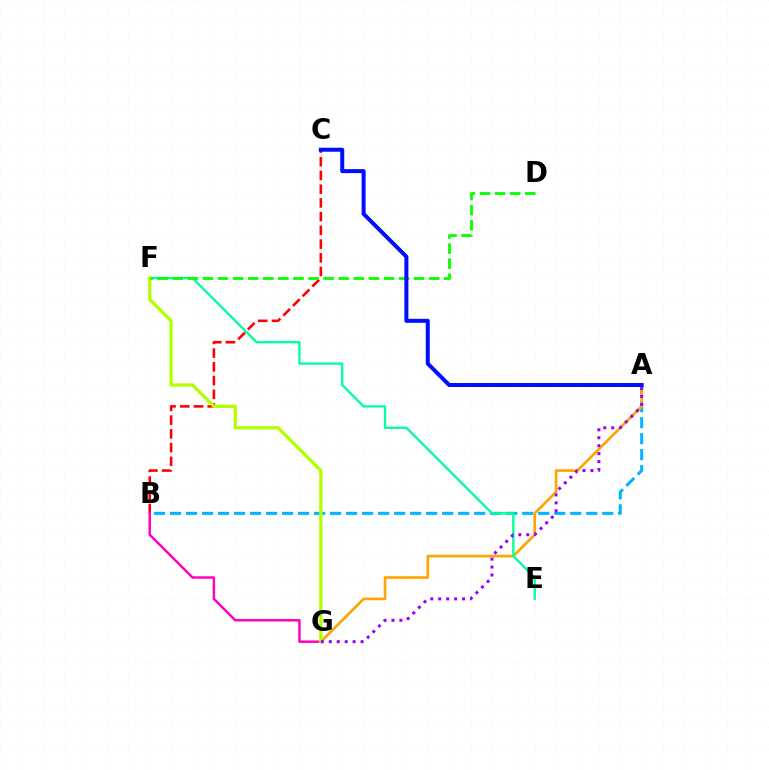{('B', 'C'): [{'color': '#ff0000', 'line_style': 'dashed', 'thickness': 1.86}], ('A', 'B'): [{'color': '#00b5ff', 'line_style': 'dashed', 'thickness': 2.18}], ('A', 'G'): [{'color': '#ffa500', 'line_style': 'solid', 'thickness': 1.92}, {'color': '#9b00ff', 'line_style': 'dotted', 'thickness': 2.16}], ('B', 'G'): [{'color': '#ff00bd', 'line_style': 'solid', 'thickness': 1.77}], ('E', 'F'): [{'color': '#00ff9d', 'line_style': 'solid', 'thickness': 1.67}], ('F', 'G'): [{'color': '#b3ff00', 'line_style': 'solid', 'thickness': 2.37}], ('D', 'F'): [{'color': '#08ff00', 'line_style': 'dashed', 'thickness': 2.05}], ('A', 'C'): [{'color': '#0010ff', 'line_style': 'solid', 'thickness': 2.89}]}